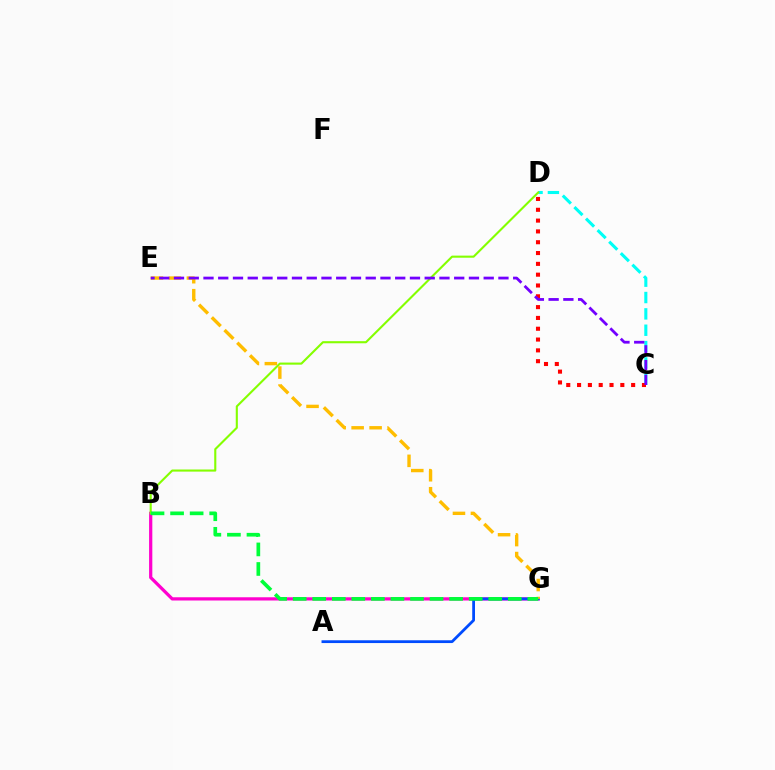{('C', 'D'): [{'color': '#00fff6', 'line_style': 'dashed', 'thickness': 2.22}, {'color': '#ff0000', 'line_style': 'dotted', 'thickness': 2.94}], ('B', 'G'): [{'color': '#ff00cf', 'line_style': 'solid', 'thickness': 2.33}, {'color': '#00ff39', 'line_style': 'dashed', 'thickness': 2.66}], ('A', 'G'): [{'color': '#004bff', 'line_style': 'solid', 'thickness': 2.0}], ('B', 'D'): [{'color': '#84ff00', 'line_style': 'solid', 'thickness': 1.52}], ('E', 'G'): [{'color': '#ffbd00', 'line_style': 'dashed', 'thickness': 2.44}], ('C', 'E'): [{'color': '#7200ff', 'line_style': 'dashed', 'thickness': 2.0}]}